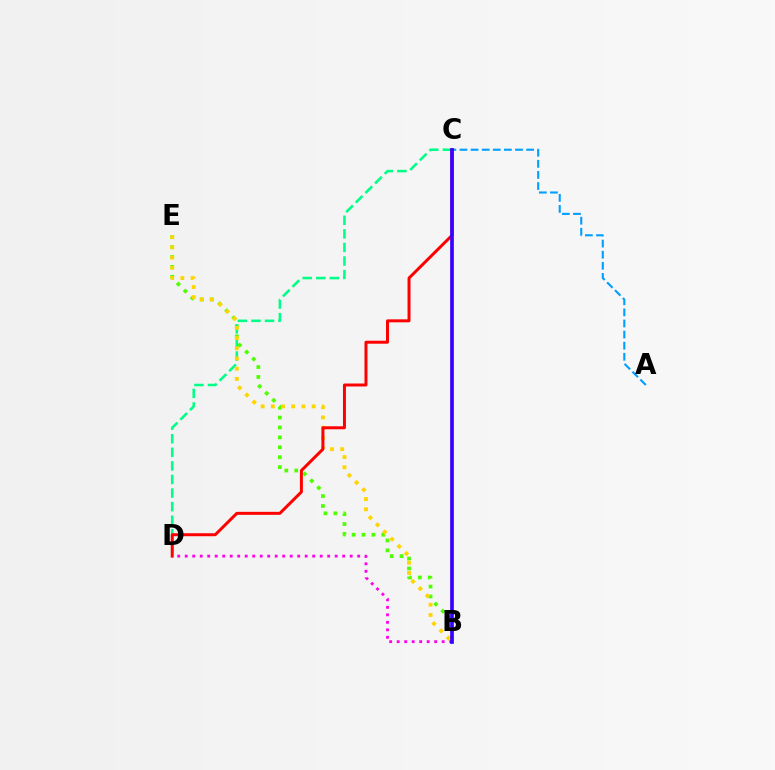{('A', 'C'): [{'color': '#009eff', 'line_style': 'dashed', 'thickness': 1.51}], ('B', 'D'): [{'color': '#ff00ed', 'line_style': 'dotted', 'thickness': 2.04}], ('B', 'E'): [{'color': '#4fff00', 'line_style': 'dotted', 'thickness': 2.69}, {'color': '#ffd500', 'line_style': 'dotted', 'thickness': 2.77}], ('C', 'D'): [{'color': '#00ff86', 'line_style': 'dashed', 'thickness': 1.84}, {'color': '#ff0000', 'line_style': 'solid', 'thickness': 2.15}], ('B', 'C'): [{'color': '#3700ff', 'line_style': 'solid', 'thickness': 2.65}]}